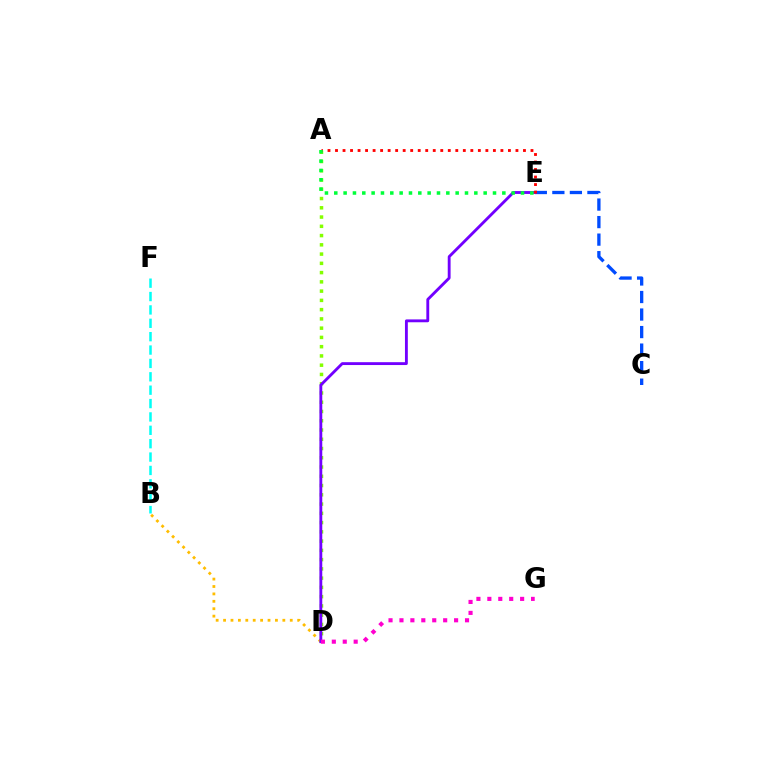{('B', 'D'): [{'color': '#ffbd00', 'line_style': 'dotted', 'thickness': 2.01}], ('C', 'E'): [{'color': '#004bff', 'line_style': 'dashed', 'thickness': 2.38}], ('A', 'D'): [{'color': '#84ff00', 'line_style': 'dotted', 'thickness': 2.52}], ('D', 'E'): [{'color': '#7200ff', 'line_style': 'solid', 'thickness': 2.06}], ('D', 'G'): [{'color': '#ff00cf', 'line_style': 'dotted', 'thickness': 2.97}], ('A', 'E'): [{'color': '#ff0000', 'line_style': 'dotted', 'thickness': 2.04}, {'color': '#00ff39', 'line_style': 'dotted', 'thickness': 2.54}], ('B', 'F'): [{'color': '#00fff6', 'line_style': 'dashed', 'thickness': 1.82}]}